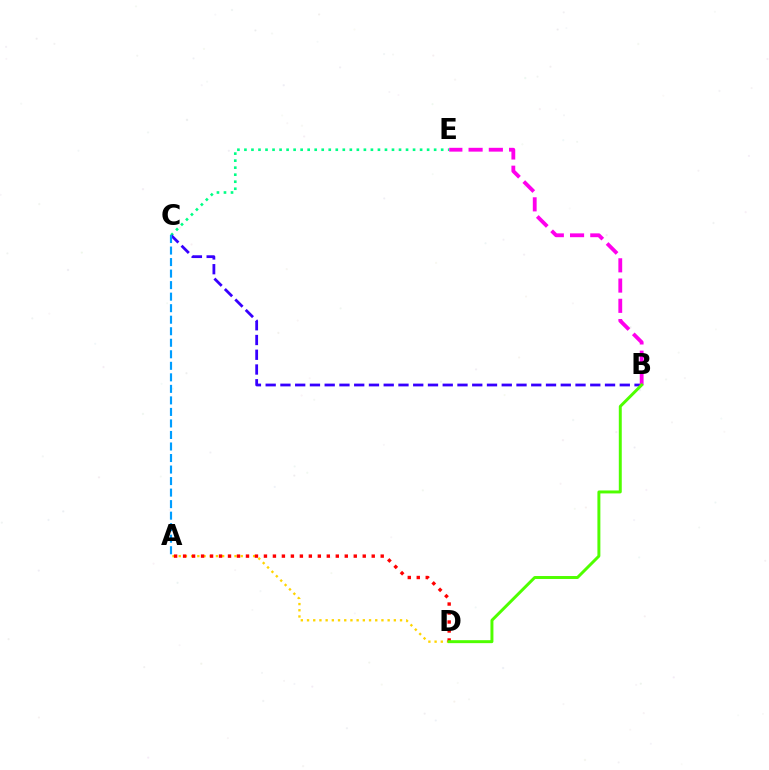{('A', 'D'): [{'color': '#ffd500', 'line_style': 'dotted', 'thickness': 1.68}, {'color': '#ff0000', 'line_style': 'dotted', 'thickness': 2.44}], ('C', 'E'): [{'color': '#00ff86', 'line_style': 'dotted', 'thickness': 1.91}], ('B', 'C'): [{'color': '#3700ff', 'line_style': 'dashed', 'thickness': 2.0}], ('B', 'E'): [{'color': '#ff00ed', 'line_style': 'dashed', 'thickness': 2.75}], ('B', 'D'): [{'color': '#4fff00', 'line_style': 'solid', 'thickness': 2.13}], ('A', 'C'): [{'color': '#009eff', 'line_style': 'dashed', 'thickness': 1.57}]}